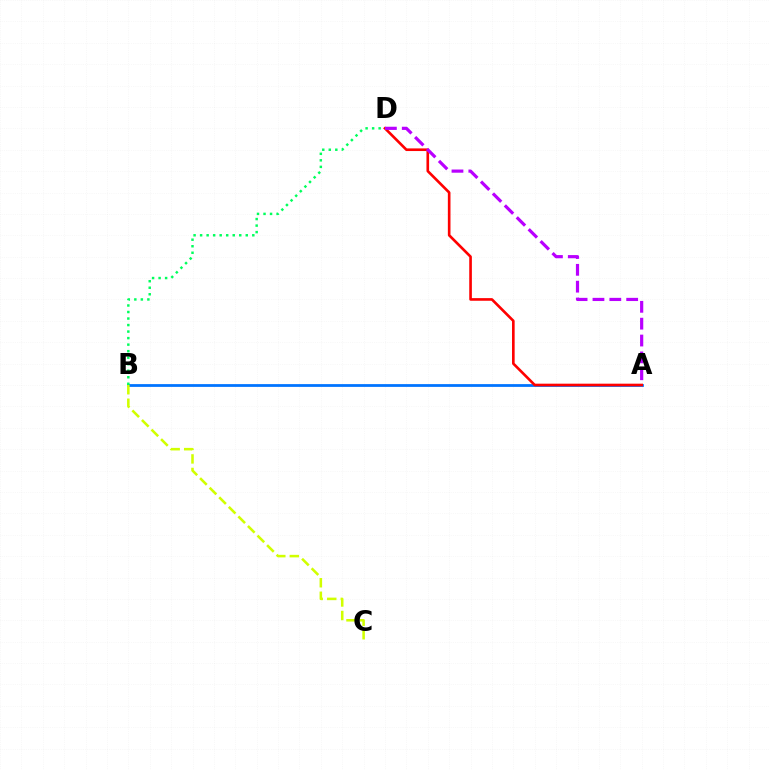{('A', 'B'): [{'color': '#0074ff', 'line_style': 'solid', 'thickness': 2.0}], ('B', 'D'): [{'color': '#00ff5c', 'line_style': 'dotted', 'thickness': 1.77}], ('B', 'C'): [{'color': '#d1ff00', 'line_style': 'dashed', 'thickness': 1.84}], ('A', 'D'): [{'color': '#ff0000', 'line_style': 'solid', 'thickness': 1.9}, {'color': '#b900ff', 'line_style': 'dashed', 'thickness': 2.29}]}